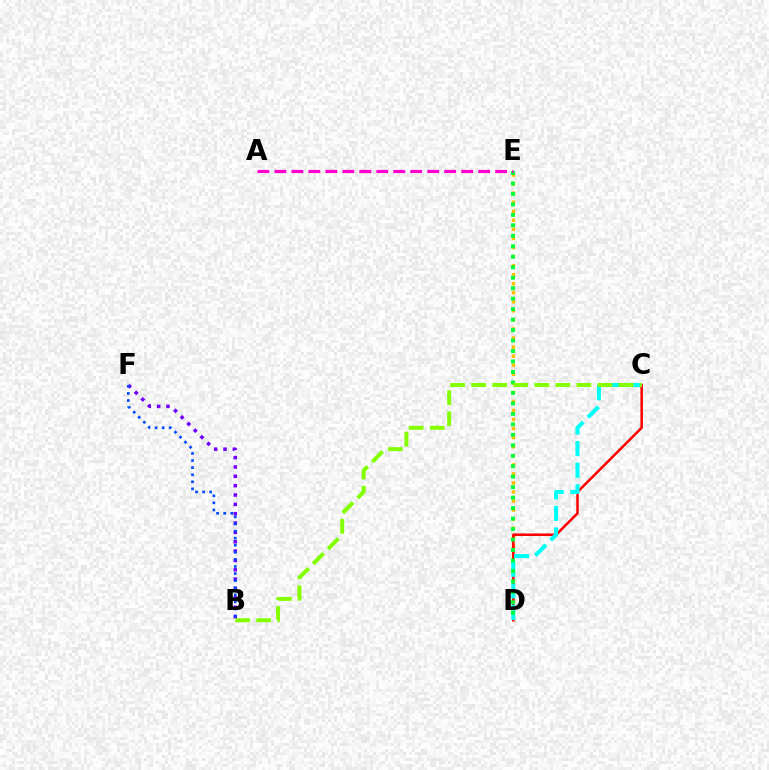{('D', 'E'): [{'color': '#ffbd00', 'line_style': 'dotted', 'thickness': 2.46}, {'color': '#00ff39', 'line_style': 'dotted', 'thickness': 2.85}], ('C', 'D'): [{'color': '#ff0000', 'line_style': 'solid', 'thickness': 1.82}, {'color': '#00fff6', 'line_style': 'dashed', 'thickness': 2.93}], ('A', 'E'): [{'color': '#ff00cf', 'line_style': 'dashed', 'thickness': 2.31}], ('B', 'C'): [{'color': '#84ff00', 'line_style': 'dashed', 'thickness': 2.86}], ('B', 'F'): [{'color': '#7200ff', 'line_style': 'dotted', 'thickness': 2.54}, {'color': '#004bff', 'line_style': 'dotted', 'thickness': 1.92}]}